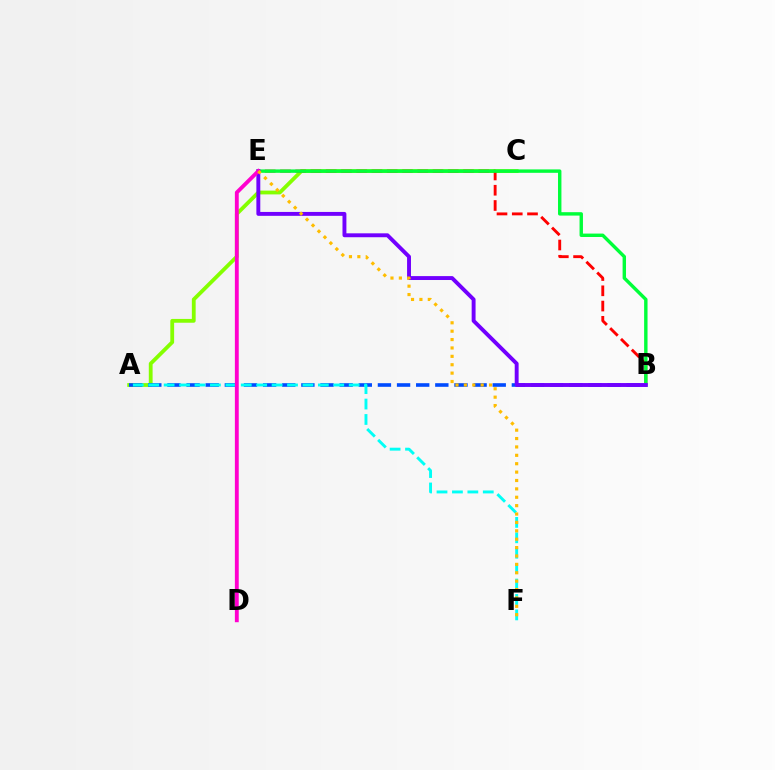{('A', 'C'): [{'color': '#84ff00', 'line_style': 'solid', 'thickness': 2.74}], ('A', 'B'): [{'color': '#004bff', 'line_style': 'dashed', 'thickness': 2.6}], ('B', 'E'): [{'color': '#ff0000', 'line_style': 'dashed', 'thickness': 2.07}, {'color': '#00ff39', 'line_style': 'solid', 'thickness': 2.45}, {'color': '#7200ff', 'line_style': 'solid', 'thickness': 2.81}], ('A', 'F'): [{'color': '#00fff6', 'line_style': 'dashed', 'thickness': 2.09}], ('D', 'E'): [{'color': '#ff00cf', 'line_style': 'solid', 'thickness': 2.78}], ('E', 'F'): [{'color': '#ffbd00', 'line_style': 'dotted', 'thickness': 2.28}]}